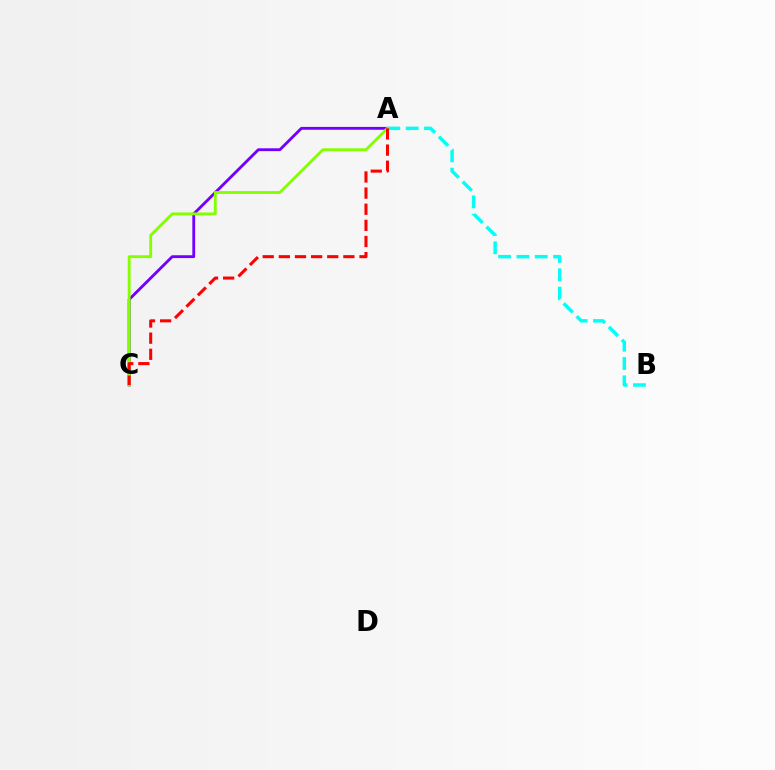{('A', 'C'): [{'color': '#7200ff', 'line_style': 'solid', 'thickness': 2.05}, {'color': '#84ff00', 'line_style': 'solid', 'thickness': 2.05}, {'color': '#ff0000', 'line_style': 'dashed', 'thickness': 2.19}], ('A', 'B'): [{'color': '#00fff6', 'line_style': 'dashed', 'thickness': 2.49}]}